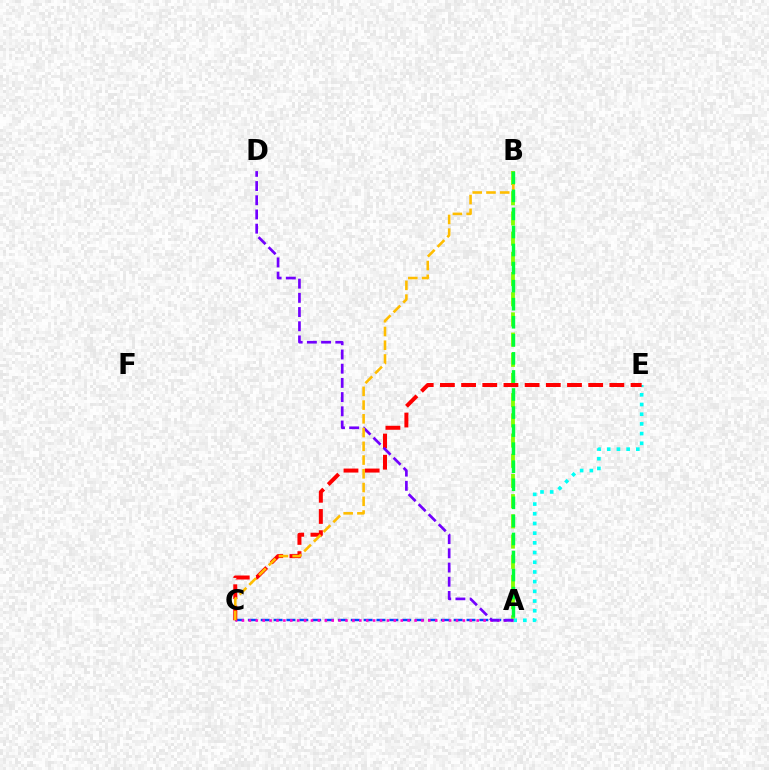{('A', 'B'): [{'color': '#84ff00', 'line_style': 'dashed', 'thickness': 2.74}, {'color': '#00ff39', 'line_style': 'dashed', 'thickness': 2.45}], ('A', 'C'): [{'color': '#004bff', 'line_style': 'dashed', 'thickness': 1.75}, {'color': '#ff00cf', 'line_style': 'dotted', 'thickness': 1.88}], ('A', 'E'): [{'color': '#00fff6', 'line_style': 'dotted', 'thickness': 2.64}], ('C', 'E'): [{'color': '#ff0000', 'line_style': 'dashed', 'thickness': 2.88}], ('A', 'D'): [{'color': '#7200ff', 'line_style': 'dashed', 'thickness': 1.93}], ('B', 'C'): [{'color': '#ffbd00', 'line_style': 'dashed', 'thickness': 1.87}]}